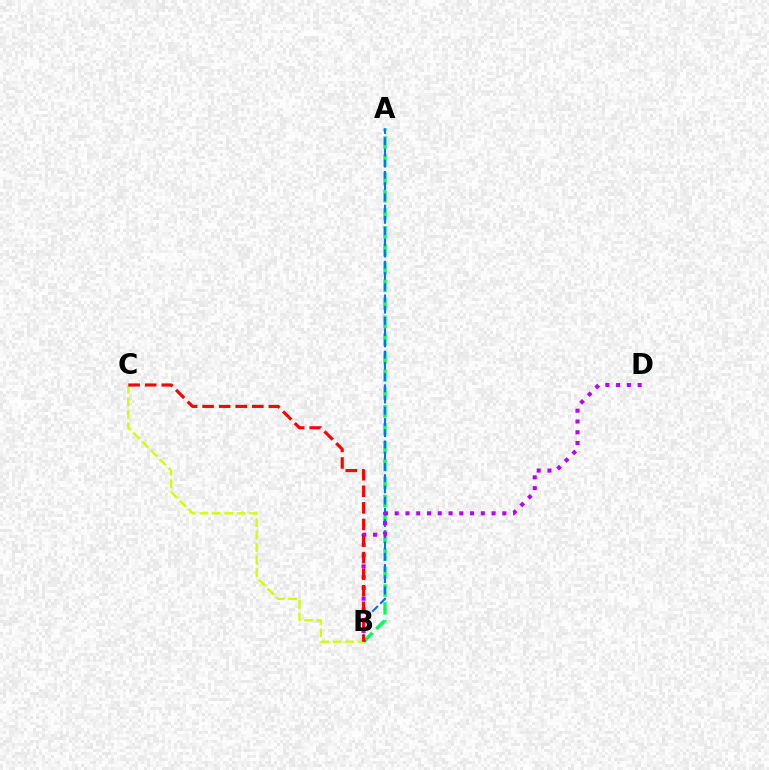{('A', 'B'): [{'color': '#00ff5c', 'line_style': 'dashed', 'thickness': 2.43}, {'color': '#0074ff', 'line_style': 'dashed', 'thickness': 1.53}], ('B', 'D'): [{'color': '#b900ff', 'line_style': 'dotted', 'thickness': 2.92}], ('B', 'C'): [{'color': '#d1ff00', 'line_style': 'dashed', 'thickness': 1.69}, {'color': '#ff0000', 'line_style': 'dashed', 'thickness': 2.25}]}